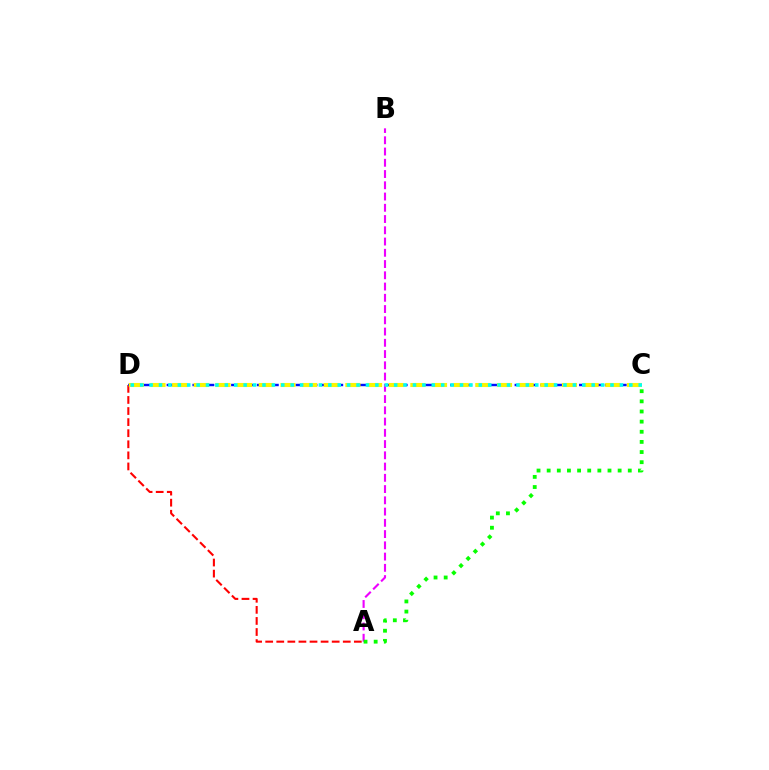{('A', 'B'): [{'color': '#ee00ff', 'line_style': 'dashed', 'thickness': 1.53}], ('A', 'D'): [{'color': '#ff0000', 'line_style': 'dashed', 'thickness': 1.51}], ('C', 'D'): [{'color': '#0010ff', 'line_style': 'dashed', 'thickness': 1.75}, {'color': '#fcf500', 'line_style': 'dashed', 'thickness': 2.94}, {'color': '#00fff6', 'line_style': 'dotted', 'thickness': 2.56}], ('A', 'C'): [{'color': '#08ff00', 'line_style': 'dotted', 'thickness': 2.75}]}